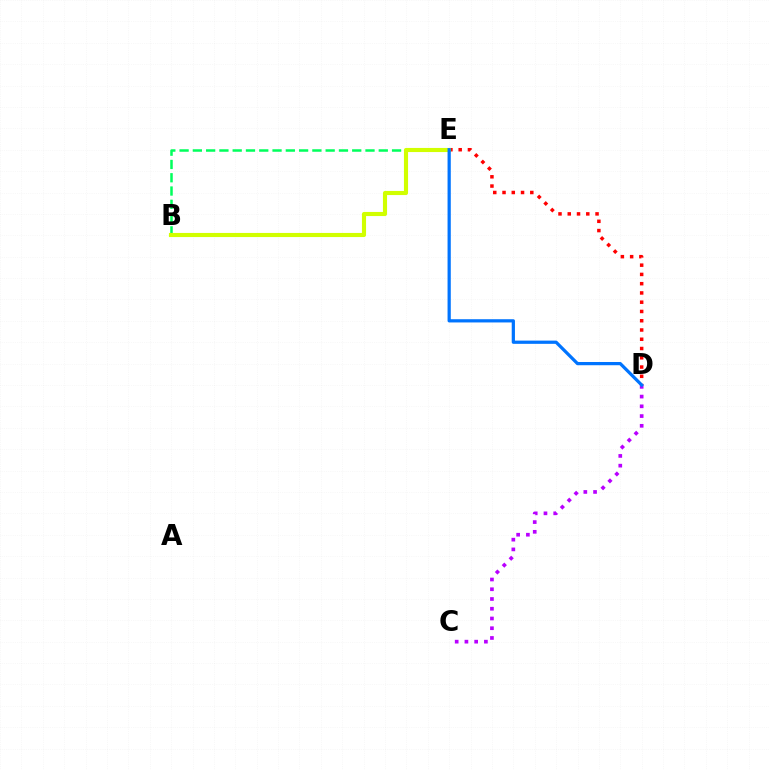{('D', 'E'): [{'color': '#ff0000', 'line_style': 'dotted', 'thickness': 2.52}, {'color': '#0074ff', 'line_style': 'solid', 'thickness': 2.33}], ('B', 'E'): [{'color': '#00ff5c', 'line_style': 'dashed', 'thickness': 1.8}, {'color': '#d1ff00', 'line_style': 'solid', 'thickness': 2.97}], ('C', 'D'): [{'color': '#b900ff', 'line_style': 'dotted', 'thickness': 2.65}]}